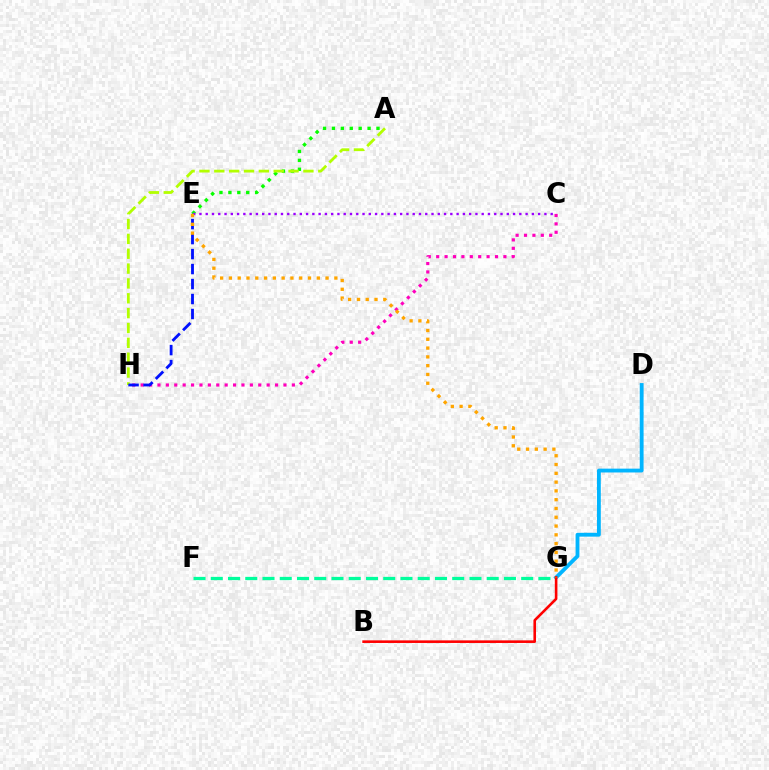{('C', 'H'): [{'color': '#ff00bd', 'line_style': 'dotted', 'thickness': 2.28}], ('F', 'G'): [{'color': '#00ff9d', 'line_style': 'dashed', 'thickness': 2.34}], ('A', 'E'): [{'color': '#08ff00', 'line_style': 'dotted', 'thickness': 2.42}], ('D', 'G'): [{'color': '#00b5ff', 'line_style': 'solid', 'thickness': 2.76}], ('A', 'H'): [{'color': '#b3ff00', 'line_style': 'dashed', 'thickness': 2.02}], ('E', 'H'): [{'color': '#0010ff', 'line_style': 'dashed', 'thickness': 2.04}], ('C', 'E'): [{'color': '#9b00ff', 'line_style': 'dotted', 'thickness': 1.7}], ('B', 'G'): [{'color': '#ff0000', 'line_style': 'solid', 'thickness': 1.88}], ('E', 'G'): [{'color': '#ffa500', 'line_style': 'dotted', 'thickness': 2.39}]}